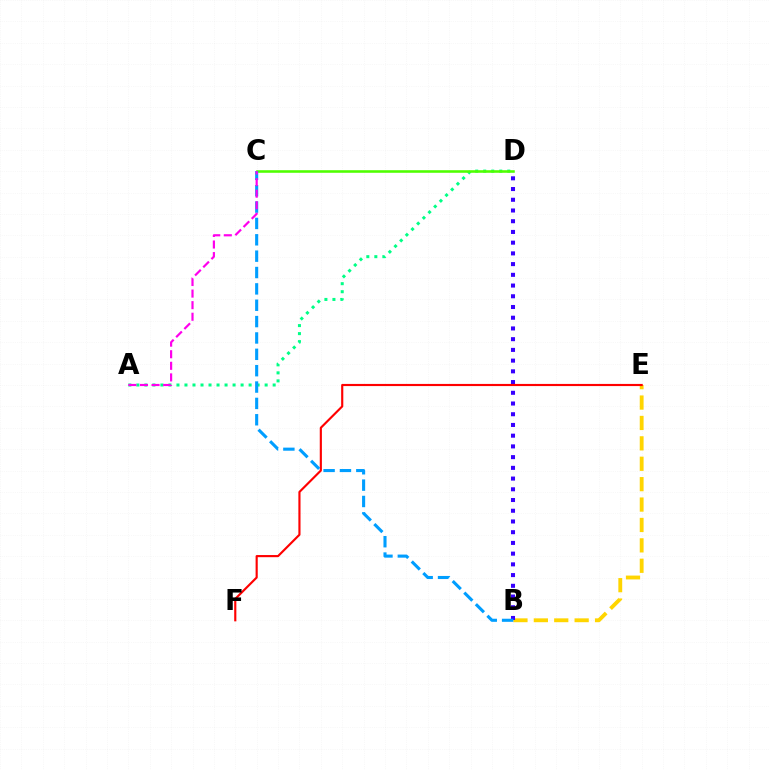{('A', 'D'): [{'color': '#00ff86', 'line_style': 'dotted', 'thickness': 2.18}], ('B', 'E'): [{'color': '#ffd500', 'line_style': 'dashed', 'thickness': 2.77}], ('B', 'D'): [{'color': '#3700ff', 'line_style': 'dotted', 'thickness': 2.91}], ('C', 'D'): [{'color': '#4fff00', 'line_style': 'solid', 'thickness': 1.85}], ('E', 'F'): [{'color': '#ff0000', 'line_style': 'solid', 'thickness': 1.54}], ('B', 'C'): [{'color': '#009eff', 'line_style': 'dashed', 'thickness': 2.22}], ('A', 'C'): [{'color': '#ff00ed', 'line_style': 'dashed', 'thickness': 1.57}]}